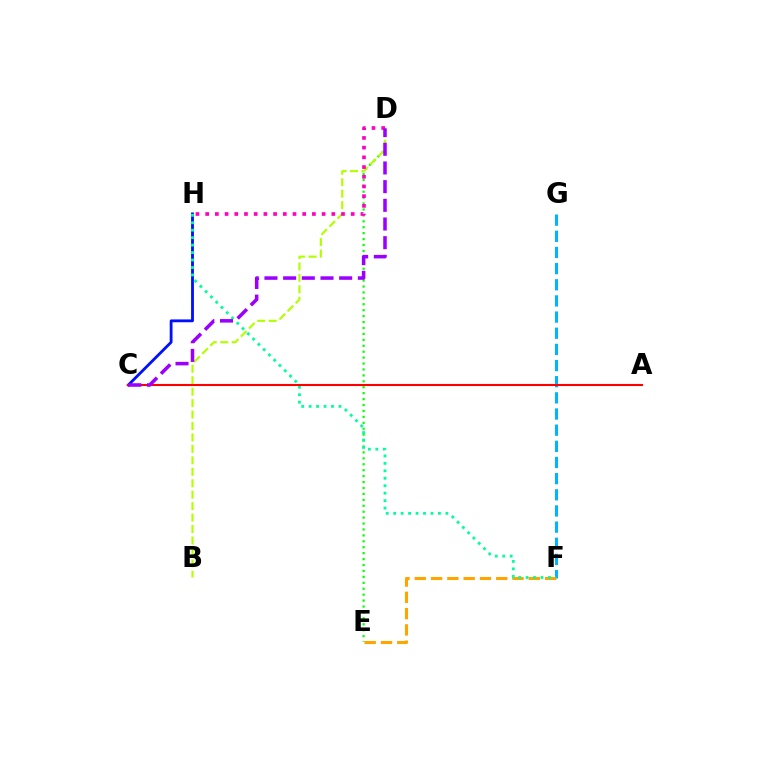{('F', 'G'): [{'color': '#00b5ff', 'line_style': 'dashed', 'thickness': 2.19}], ('D', 'E'): [{'color': '#08ff00', 'line_style': 'dotted', 'thickness': 1.61}], ('E', 'F'): [{'color': '#ffa500', 'line_style': 'dashed', 'thickness': 2.21}], ('B', 'D'): [{'color': '#b3ff00', 'line_style': 'dashed', 'thickness': 1.56}], ('C', 'H'): [{'color': '#0010ff', 'line_style': 'solid', 'thickness': 2.03}], ('D', 'H'): [{'color': '#ff00bd', 'line_style': 'dotted', 'thickness': 2.64}], ('F', 'H'): [{'color': '#00ff9d', 'line_style': 'dotted', 'thickness': 2.03}], ('A', 'C'): [{'color': '#ff0000', 'line_style': 'solid', 'thickness': 1.5}], ('C', 'D'): [{'color': '#9b00ff', 'line_style': 'dashed', 'thickness': 2.54}]}